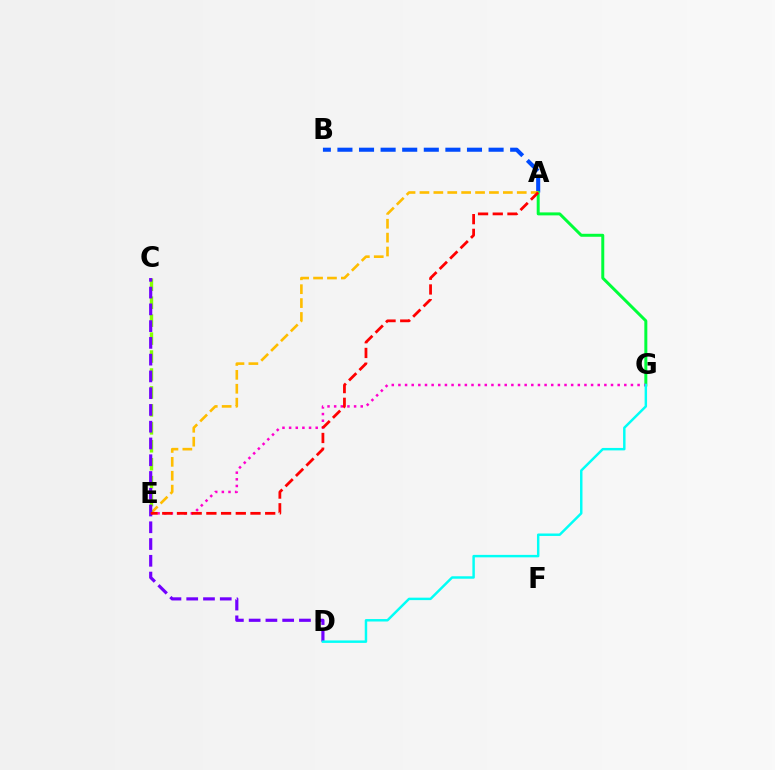{('A', 'B'): [{'color': '#004bff', 'line_style': 'dashed', 'thickness': 2.93}], ('A', 'G'): [{'color': '#00ff39', 'line_style': 'solid', 'thickness': 2.14}], ('E', 'G'): [{'color': '#ff00cf', 'line_style': 'dotted', 'thickness': 1.81}], ('A', 'E'): [{'color': '#ffbd00', 'line_style': 'dashed', 'thickness': 1.89}, {'color': '#ff0000', 'line_style': 'dashed', 'thickness': 2.0}], ('C', 'E'): [{'color': '#84ff00', 'line_style': 'dashed', 'thickness': 2.44}], ('C', 'D'): [{'color': '#7200ff', 'line_style': 'dashed', 'thickness': 2.28}], ('D', 'G'): [{'color': '#00fff6', 'line_style': 'solid', 'thickness': 1.77}]}